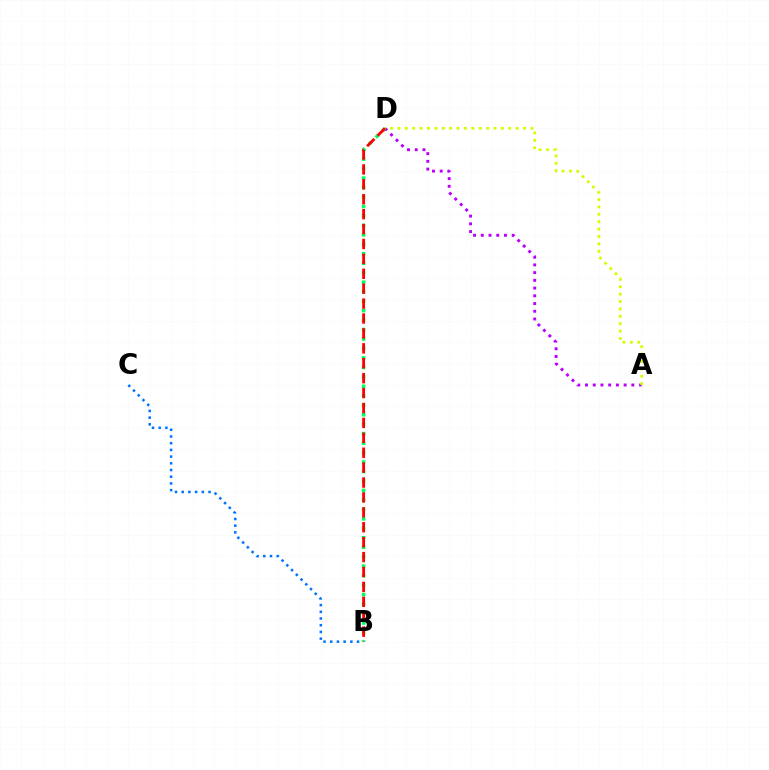{('A', 'D'): [{'color': '#b900ff', 'line_style': 'dotted', 'thickness': 2.1}, {'color': '#d1ff00', 'line_style': 'dotted', 'thickness': 2.01}], ('B', 'C'): [{'color': '#0074ff', 'line_style': 'dotted', 'thickness': 1.82}], ('B', 'D'): [{'color': '#00ff5c', 'line_style': 'dotted', 'thickness': 2.57}, {'color': '#ff0000', 'line_style': 'dashed', 'thickness': 2.03}]}